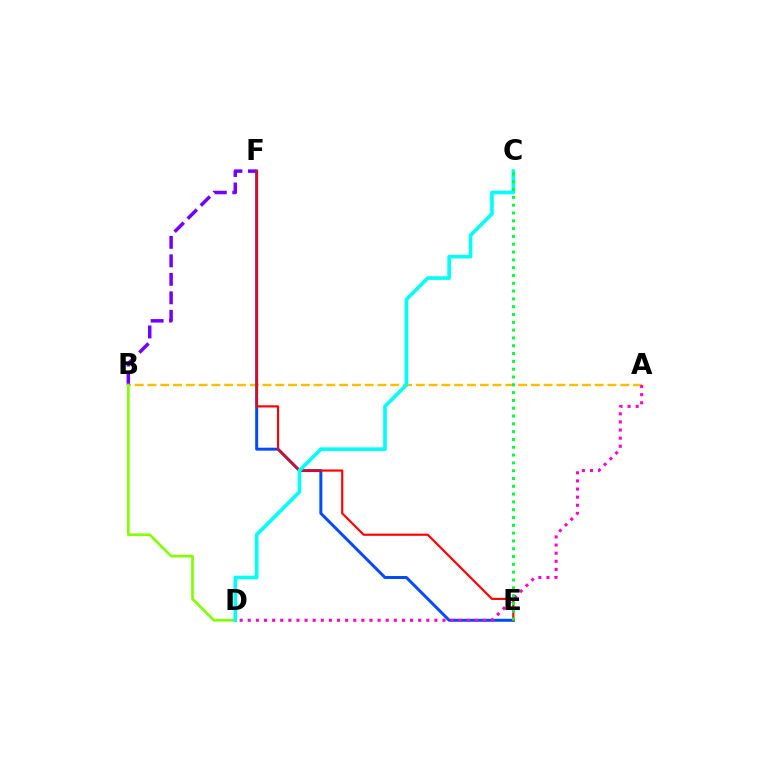{('A', 'B'): [{'color': '#ffbd00', 'line_style': 'dashed', 'thickness': 1.74}], ('E', 'F'): [{'color': '#004bff', 'line_style': 'solid', 'thickness': 2.13}, {'color': '#ff0000', 'line_style': 'solid', 'thickness': 1.56}], ('B', 'F'): [{'color': '#7200ff', 'line_style': 'dashed', 'thickness': 2.51}], ('A', 'D'): [{'color': '#ff00cf', 'line_style': 'dotted', 'thickness': 2.2}], ('B', 'D'): [{'color': '#84ff00', 'line_style': 'solid', 'thickness': 1.94}], ('C', 'D'): [{'color': '#00fff6', 'line_style': 'solid', 'thickness': 2.62}], ('C', 'E'): [{'color': '#00ff39', 'line_style': 'dotted', 'thickness': 2.12}]}